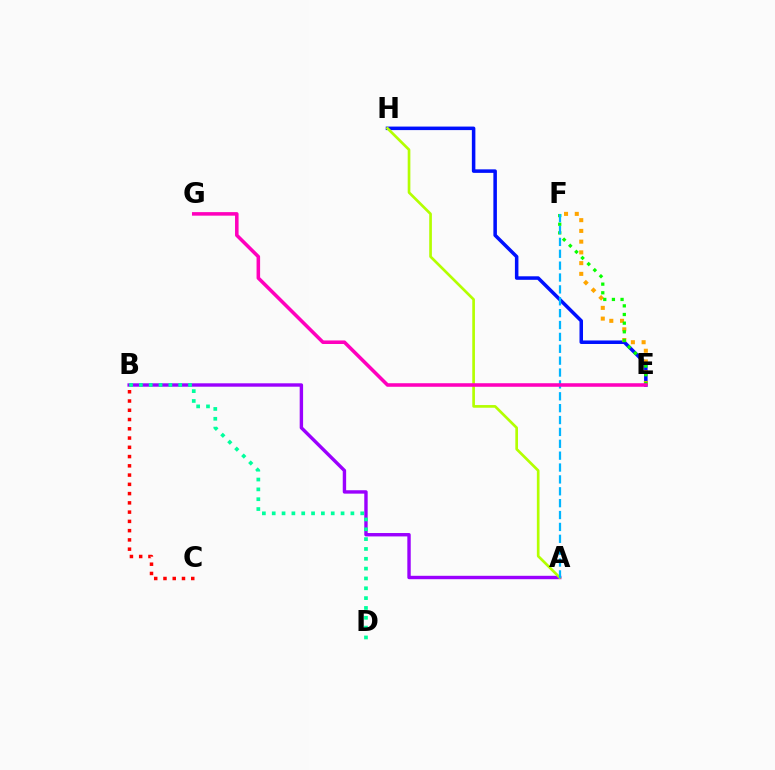{('A', 'B'): [{'color': '#9b00ff', 'line_style': 'solid', 'thickness': 2.45}], ('E', 'H'): [{'color': '#0010ff', 'line_style': 'solid', 'thickness': 2.53}], ('B', 'D'): [{'color': '#00ff9d', 'line_style': 'dotted', 'thickness': 2.67}], ('E', 'F'): [{'color': '#ffa500', 'line_style': 'dotted', 'thickness': 2.92}, {'color': '#08ff00', 'line_style': 'dotted', 'thickness': 2.35}], ('A', 'H'): [{'color': '#b3ff00', 'line_style': 'solid', 'thickness': 1.92}], ('A', 'F'): [{'color': '#00b5ff', 'line_style': 'dashed', 'thickness': 1.61}], ('E', 'G'): [{'color': '#ff00bd', 'line_style': 'solid', 'thickness': 2.55}], ('B', 'C'): [{'color': '#ff0000', 'line_style': 'dotted', 'thickness': 2.52}]}